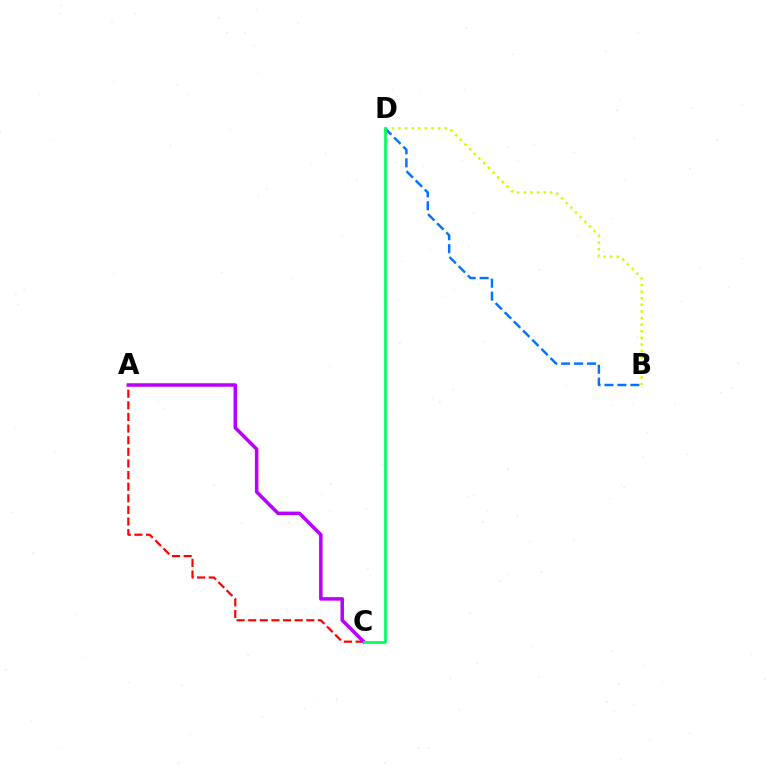{('B', 'D'): [{'color': '#d1ff00', 'line_style': 'dotted', 'thickness': 1.79}, {'color': '#0074ff', 'line_style': 'dashed', 'thickness': 1.76}], ('A', 'C'): [{'color': '#ff0000', 'line_style': 'dashed', 'thickness': 1.58}, {'color': '#b900ff', 'line_style': 'solid', 'thickness': 2.52}], ('C', 'D'): [{'color': '#00ff5c', 'line_style': 'solid', 'thickness': 1.97}]}